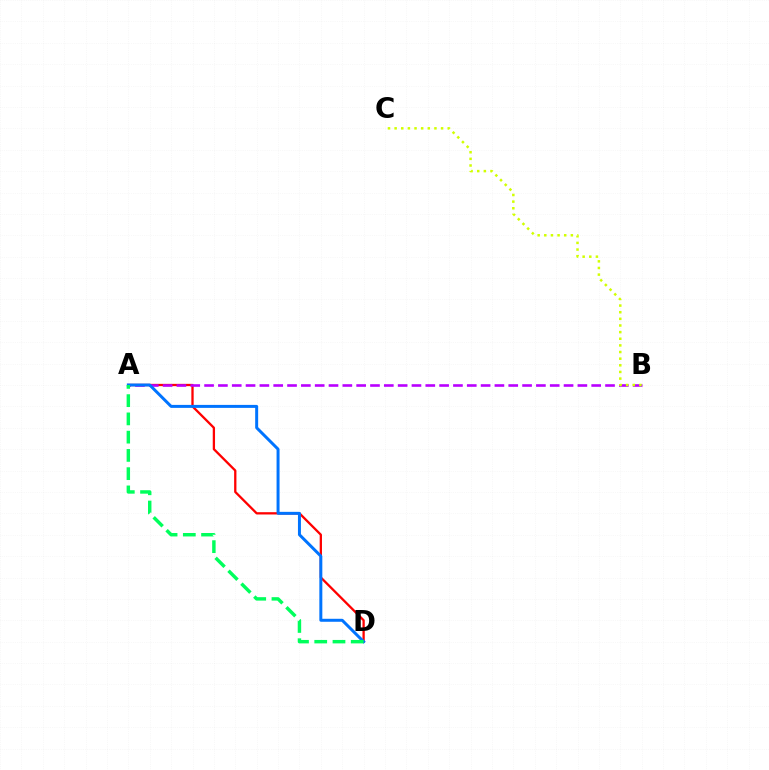{('A', 'D'): [{'color': '#ff0000', 'line_style': 'solid', 'thickness': 1.65}, {'color': '#0074ff', 'line_style': 'solid', 'thickness': 2.15}, {'color': '#00ff5c', 'line_style': 'dashed', 'thickness': 2.48}], ('A', 'B'): [{'color': '#b900ff', 'line_style': 'dashed', 'thickness': 1.88}], ('B', 'C'): [{'color': '#d1ff00', 'line_style': 'dotted', 'thickness': 1.8}]}